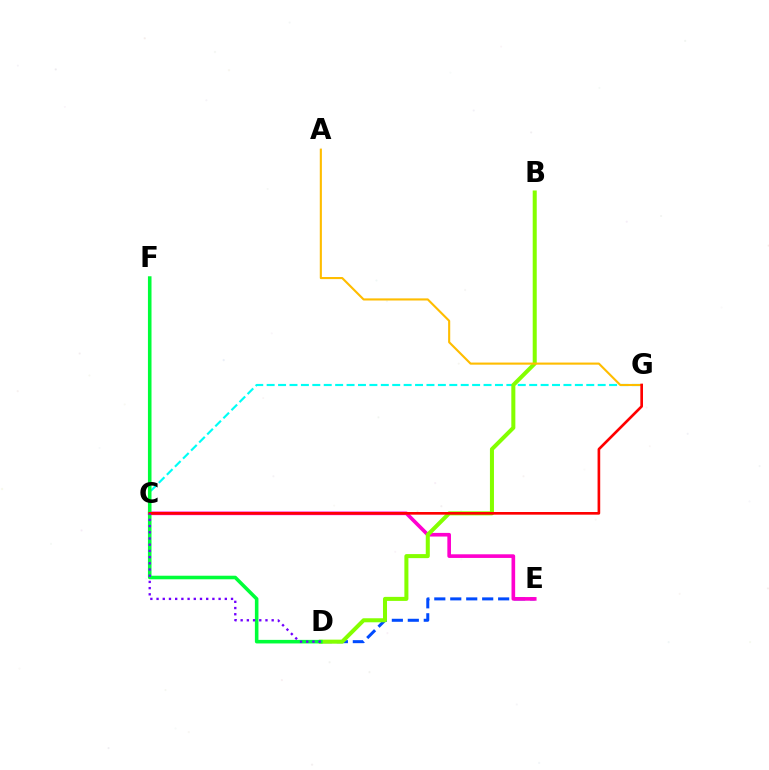{('D', 'E'): [{'color': '#004bff', 'line_style': 'dashed', 'thickness': 2.17}], ('C', 'E'): [{'color': '#ff00cf', 'line_style': 'solid', 'thickness': 2.62}], ('C', 'G'): [{'color': '#00fff6', 'line_style': 'dashed', 'thickness': 1.55}, {'color': '#ff0000', 'line_style': 'solid', 'thickness': 1.91}], ('B', 'D'): [{'color': '#84ff00', 'line_style': 'solid', 'thickness': 2.9}], ('D', 'F'): [{'color': '#00ff39', 'line_style': 'solid', 'thickness': 2.57}], ('A', 'G'): [{'color': '#ffbd00', 'line_style': 'solid', 'thickness': 1.52}], ('C', 'D'): [{'color': '#7200ff', 'line_style': 'dotted', 'thickness': 1.69}]}